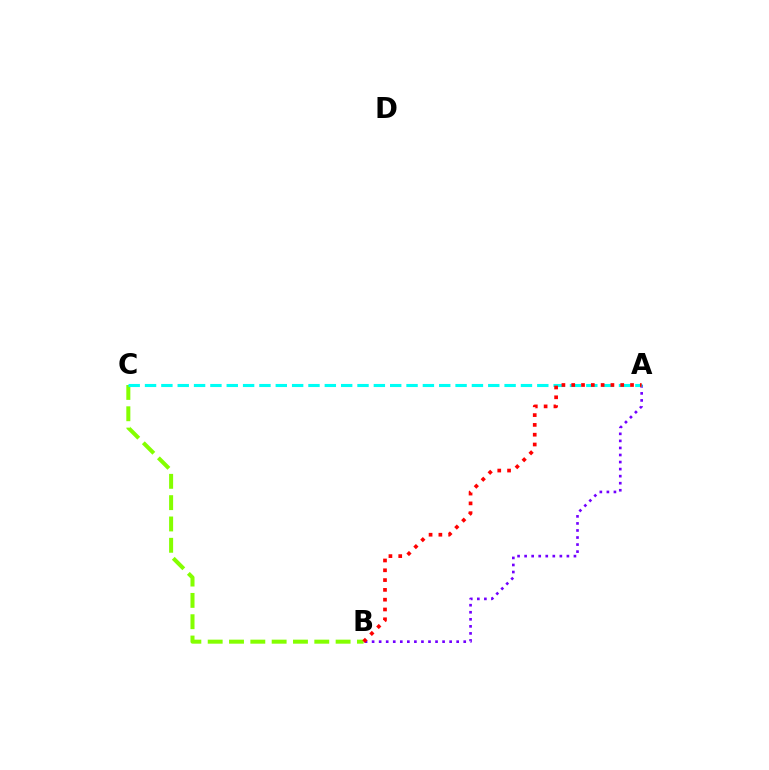{('B', 'C'): [{'color': '#84ff00', 'line_style': 'dashed', 'thickness': 2.9}], ('A', 'B'): [{'color': '#7200ff', 'line_style': 'dotted', 'thickness': 1.91}, {'color': '#ff0000', 'line_style': 'dotted', 'thickness': 2.66}], ('A', 'C'): [{'color': '#00fff6', 'line_style': 'dashed', 'thickness': 2.22}]}